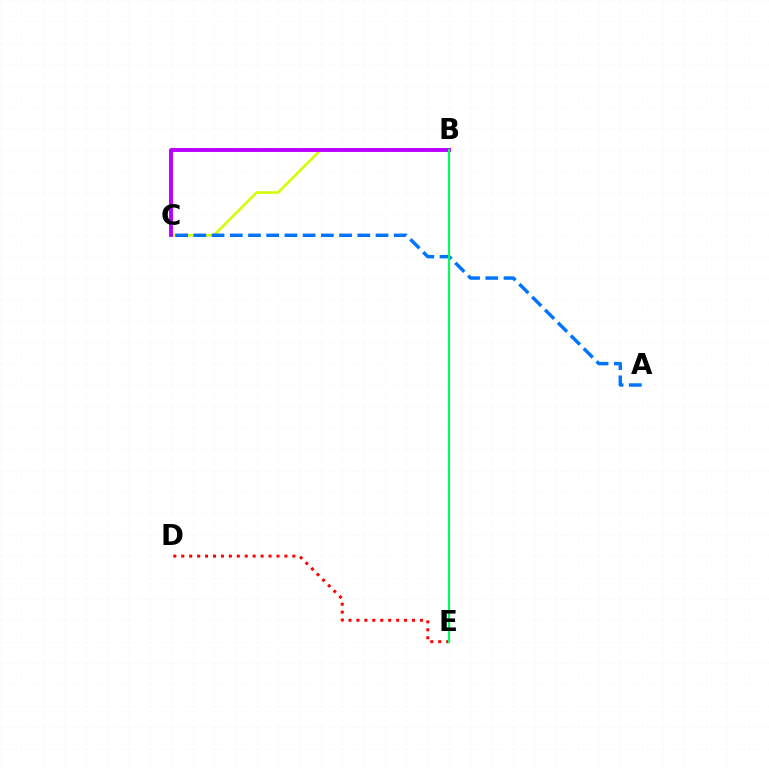{('B', 'C'): [{'color': '#d1ff00', 'line_style': 'solid', 'thickness': 1.87}, {'color': '#b900ff', 'line_style': 'solid', 'thickness': 2.8}], ('D', 'E'): [{'color': '#ff0000', 'line_style': 'dotted', 'thickness': 2.16}], ('A', 'C'): [{'color': '#0074ff', 'line_style': 'dashed', 'thickness': 2.47}], ('B', 'E'): [{'color': '#00ff5c', 'line_style': 'solid', 'thickness': 1.53}]}